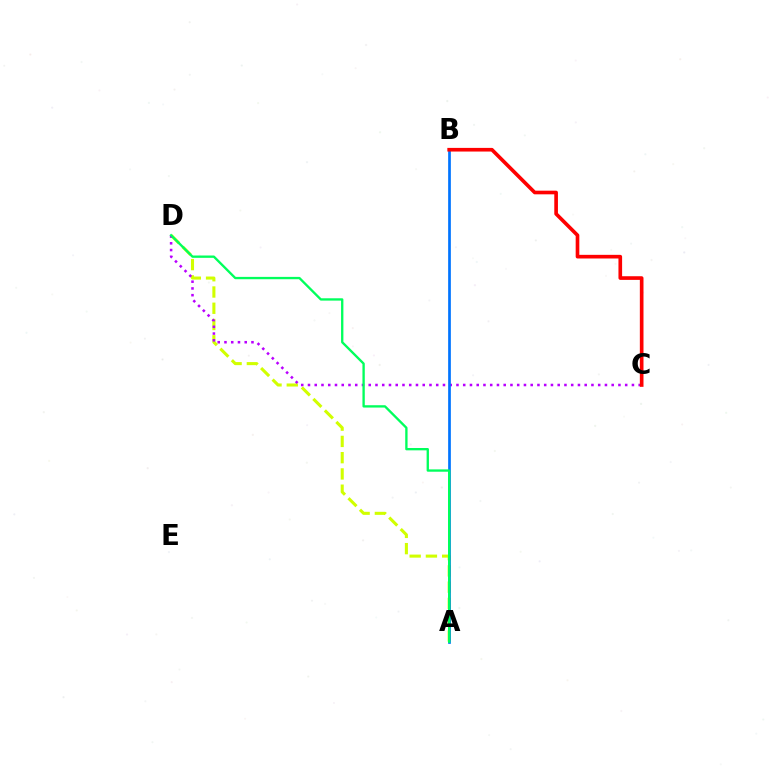{('A', 'D'): [{'color': '#d1ff00', 'line_style': 'dashed', 'thickness': 2.21}, {'color': '#00ff5c', 'line_style': 'solid', 'thickness': 1.68}], ('C', 'D'): [{'color': '#b900ff', 'line_style': 'dotted', 'thickness': 1.83}], ('A', 'B'): [{'color': '#0074ff', 'line_style': 'solid', 'thickness': 1.95}], ('B', 'C'): [{'color': '#ff0000', 'line_style': 'solid', 'thickness': 2.63}]}